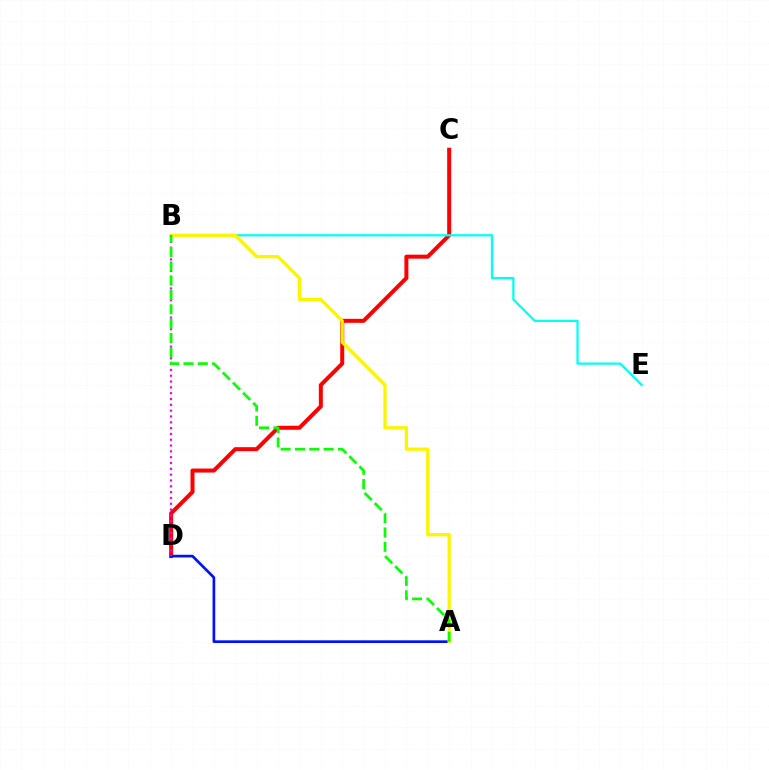{('C', 'D'): [{'color': '#ff0000', 'line_style': 'solid', 'thickness': 2.88}], ('A', 'D'): [{'color': '#0010ff', 'line_style': 'solid', 'thickness': 1.93}], ('B', 'E'): [{'color': '#00fff6', 'line_style': 'solid', 'thickness': 1.61}], ('A', 'B'): [{'color': '#fcf500', 'line_style': 'solid', 'thickness': 2.34}, {'color': '#08ff00', 'line_style': 'dashed', 'thickness': 1.95}], ('B', 'D'): [{'color': '#ee00ff', 'line_style': 'dotted', 'thickness': 1.58}]}